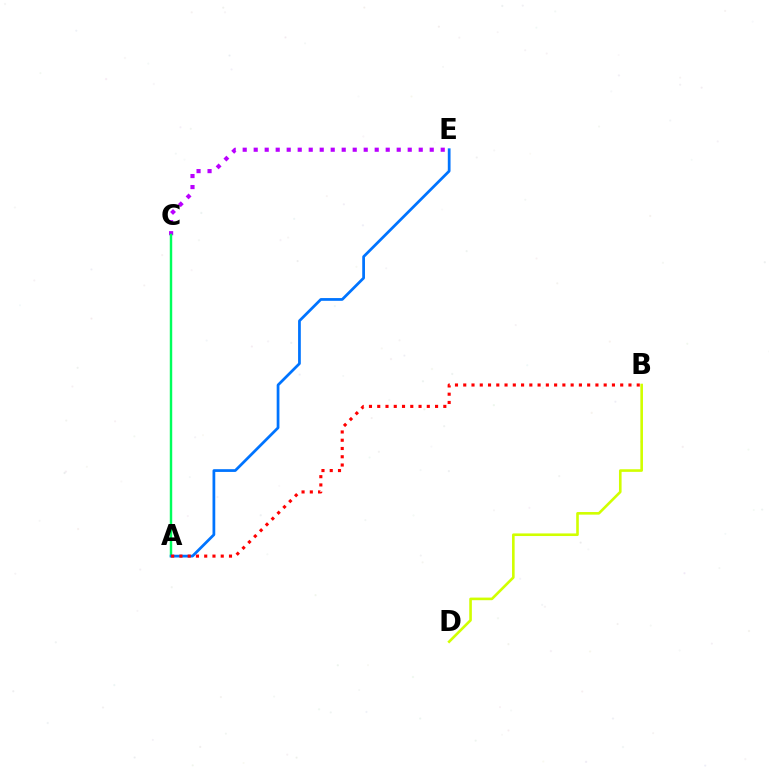{('C', 'E'): [{'color': '#b900ff', 'line_style': 'dotted', 'thickness': 2.99}], ('A', 'C'): [{'color': '#00ff5c', 'line_style': 'solid', 'thickness': 1.75}], ('A', 'E'): [{'color': '#0074ff', 'line_style': 'solid', 'thickness': 1.98}], ('B', 'D'): [{'color': '#d1ff00', 'line_style': 'solid', 'thickness': 1.88}], ('A', 'B'): [{'color': '#ff0000', 'line_style': 'dotted', 'thickness': 2.24}]}